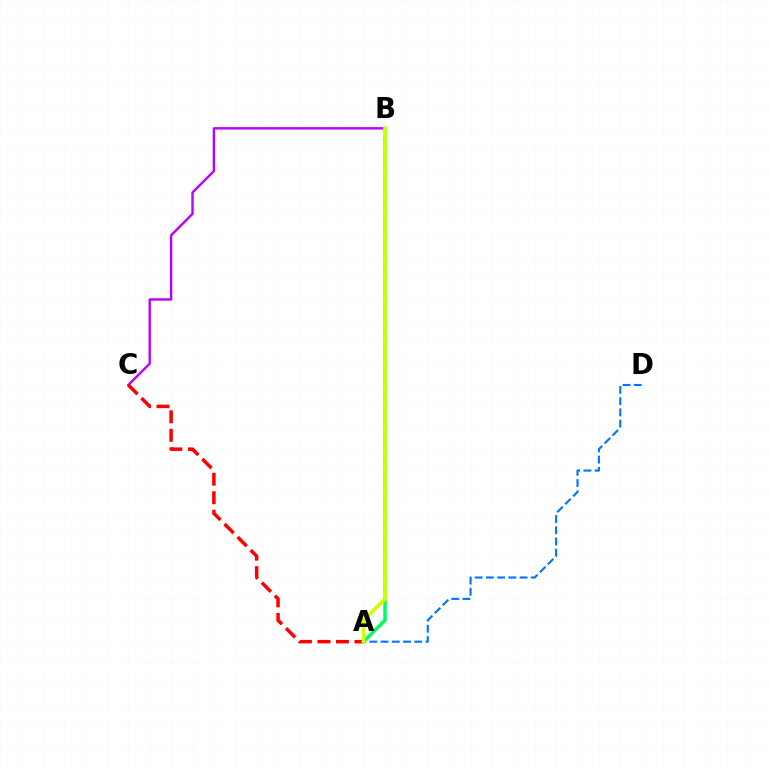{('B', 'C'): [{'color': '#b900ff', 'line_style': 'solid', 'thickness': 1.72}], ('A', 'C'): [{'color': '#ff0000', 'line_style': 'dashed', 'thickness': 2.52}], ('A', 'D'): [{'color': '#0074ff', 'line_style': 'dashed', 'thickness': 1.52}], ('A', 'B'): [{'color': '#00ff5c', 'line_style': 'solid', 'thickness': 2.53}, {'color': '#d1ff00', 'line_style': 'solid', 'thickness': 2.58}]}